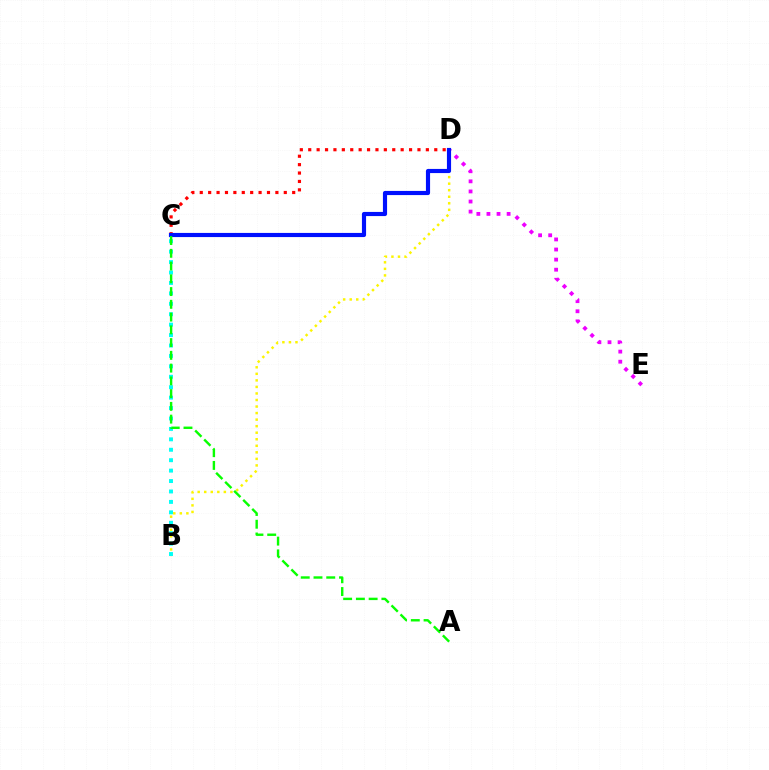{('B', 'D'): [{'color': '#fcf500', 'line_style': 'dotted', 'thickness': 1.78}], ('C', 'D'): [{'color': '#ff0000', 'line_style': 'dotted', 'thickness': 2.28}, {'color': '#0010ff', 'line_style': 'solid', 'thickness': 2.99}], ('B', 'C'): [{'color': '#00fff6', 'line_style': 'dotted', 'thickness': 2.83}], ('D', 'E'): [{'color': '#ee00ff', 'line_style': 'dotted', 'thickness': 2.74}], ('A', 'C'): [{'color': '#08ff00', 'line_style': 'dashed', 'thickness': 1.73}]}